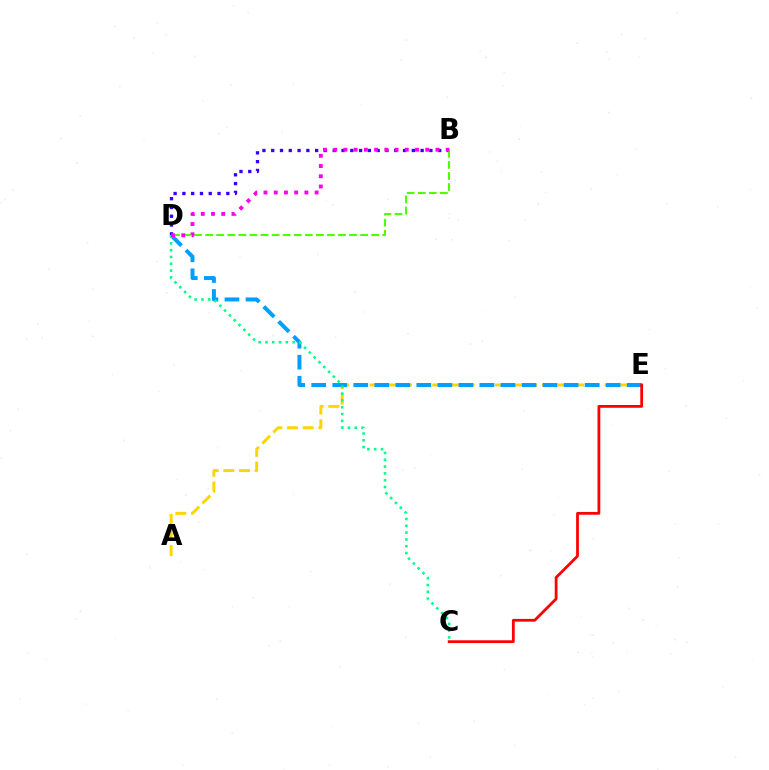{('A', 'E'): [{'color': '#ffd500', 'line_style': 'dashed', 'thickness': 2.13}], ('D', 'E'): [{'color': '#009eff', 'line_style': 'dashed', 'thickness': 2.86}], ('C', 'E'): [{'color': '#ff0000', 'line_style': 'solid', 'thickness': 1.99}], ('B', 'D'): [{'color': '#3700ff', 'line_style': 'dotted', 'thickness': 2.39}, {'color': '#4fff00', 'line_style': 'dashed', 'thickness': 1.5}, {'color': '#ff00ed', 'line_style': 'dotted', 'thickness': 2.78}], ('C', 'D'): [{'color': '#00ff86', 'line_style': 'dotted', 'thickness': 1.85}]}